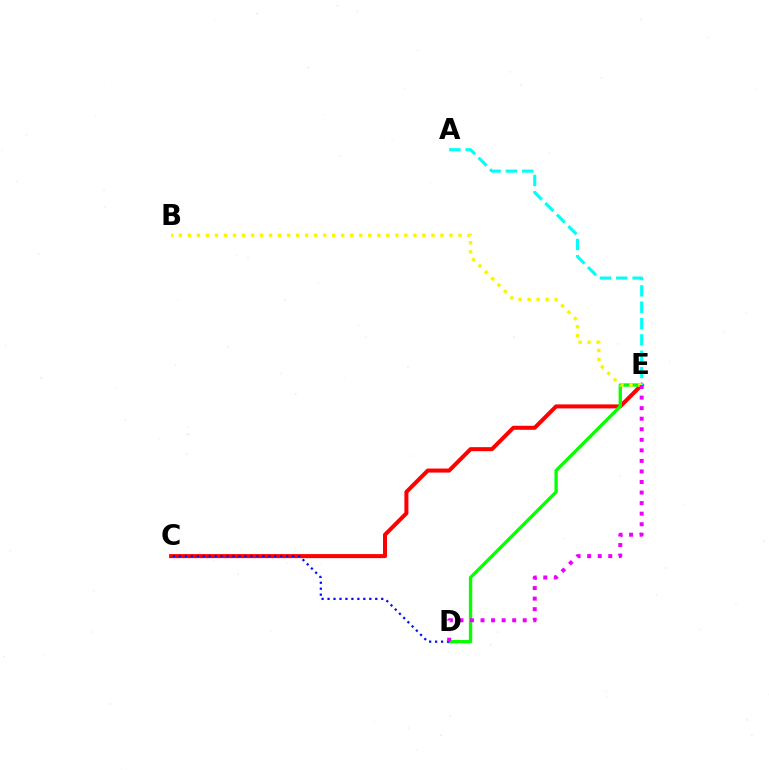{('C', 'E'): [{'color': '#ff0000', 'line_style': 'solid', 'thickness': 2.89}], ('D', 'E'): [{'color': '#08ff00', 'line_style': 'solid', 'thickness': 2.41}, {'color': '#ee00ff', 'line_style': 'dotted', 'thickness': 2.87}], ('C', 'D'): [{'color': '#0010ff', 'line_style': 'dotted', 'thickness': 1.62}], ('A', 'E'): [{'color': '#00fff6', 'line_style': 'dashed', 'thickness': 2.22}], ('B', 'E'): [{'color': '#fcf500', 'line_style': 'dotted', 'thickness': 2.45}]}